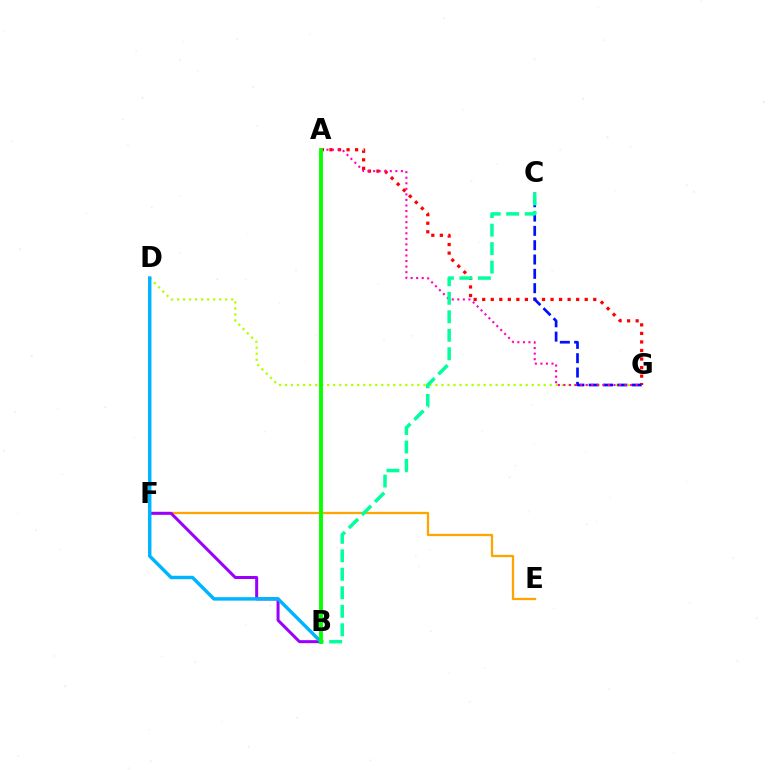{('E', 'F'): [{'color': '#ffa500', 'line_style': 'solid', 'thickness': 1.63}], ('B', 'F'): [{'color': '#9b00ff', 'line_style': 'solid', 'thickness': 2.17}], ('D', 'G'): [{'color': '#b3ff00', 'line_style': 'dotted', 'thickness': 1.63}], ('A', 'G'): [{'color': '#ff0000', 'line_style': 'dotted', 'thickness': 2.32}, {'color': '#ff00bd', 'line_style': 'dotted', 'thickness': 1.51}], ('B', 'D'): [{'color': '#00b5ff', 'line_style': 'solid', 'thickness': 2.48}], ('C', 'G'): [{'color': '#0010ff', 'line_style': 'dashed', 'thickness': 1.95}], ('B', 'C'): [{'color': '#00ff9d', 'line_style': 'dashed', 'thickness': 2.51}], ('A', 'B'): [{'color': '#08ff00', 'line_style': 'solid', 'thickness': 2.78}]}